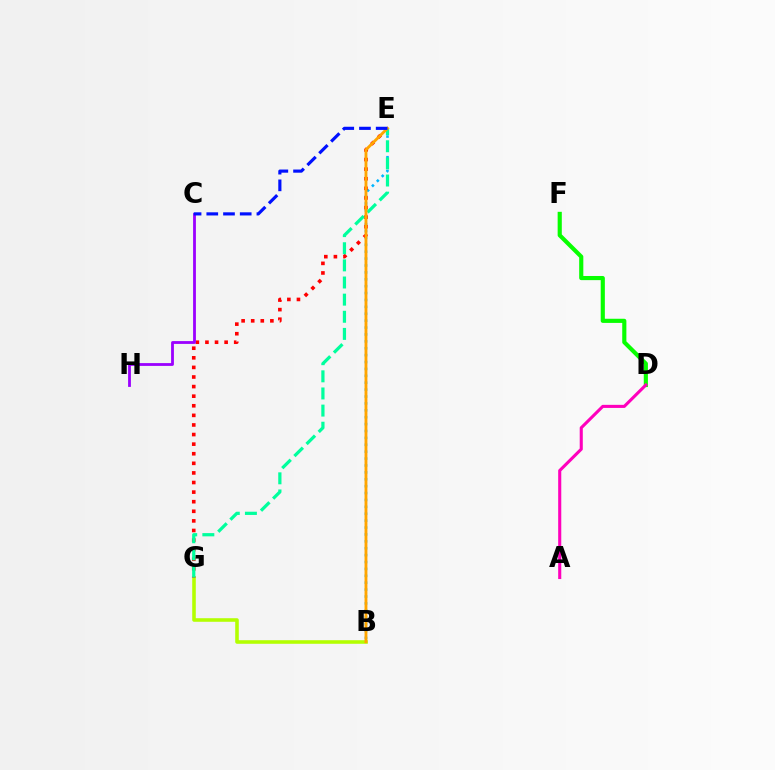{('B', 'G'): [{'color': '#b3ff00', 'line_style': 'solid', 'thickness': 2.57}], ('B', 'E'): [{'color': '#00b5ff', 'line_style': 'dotted', 'thickness': 1.87}, {'color': '#ffa500', 'line_style': 'solid', 'thickness': 2.06}], ('E', 'G'): [{'color': '#ff0000', 'line_style': 'dotted', 'thickness': 2.61}, {'color': '#00ff9d', 'line_style': 'dashed', 'thickness': 2.33}], ('C', 'H'): [{'color': '#9b00ff', 'line_style': 'solid', 'thickness': 2.02}], ('D', 'F'): [{'color': '#08ff00', 'line_style': 'solid', 'thickness': 2.98}], ('A', 'D'): [{'color': '#ff00bd', 'line_style': 'solid', 'thickness': 2.22}], ('C', 'E'): [{'color': '#0010ff', 'line_style': 'dashed', 'thickness': 2.27}]}